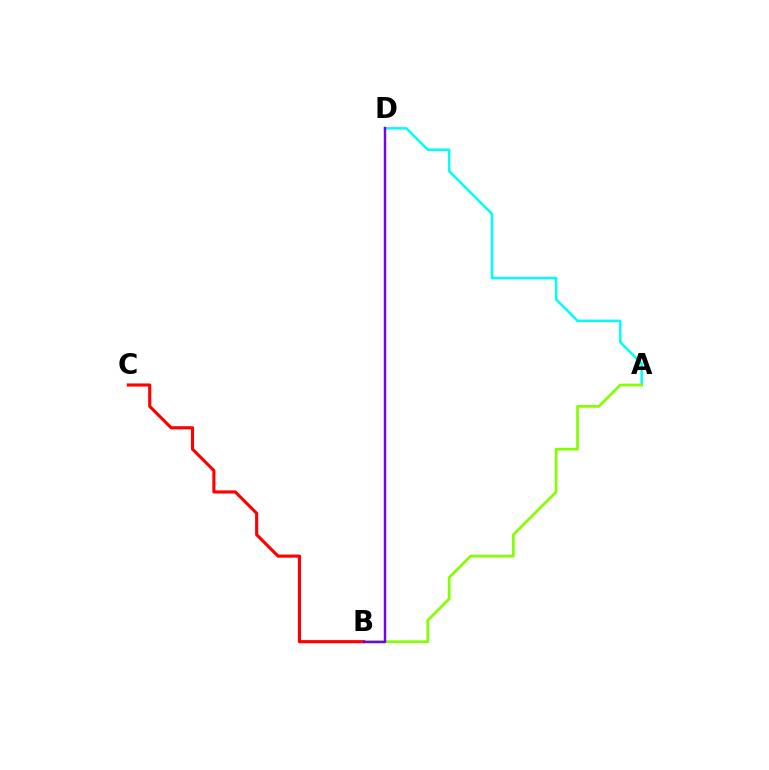{('A', 'D'): [{'color': '#00fff6', 'line_style': 'solid', 'thickness': 1.78}], ('A', 'B'): [{'color': '#84ff00', 'line_style': 'solid', 'thickness': 1.96}], ('B', 'C'): [{'color': '#ff0000', 'line_style': 'solid', 'thickness': 2.25}], ('B', 'D'): [{'color': '#7200ff', 'line_style': 'solid', 'thickness': 1.76}]}